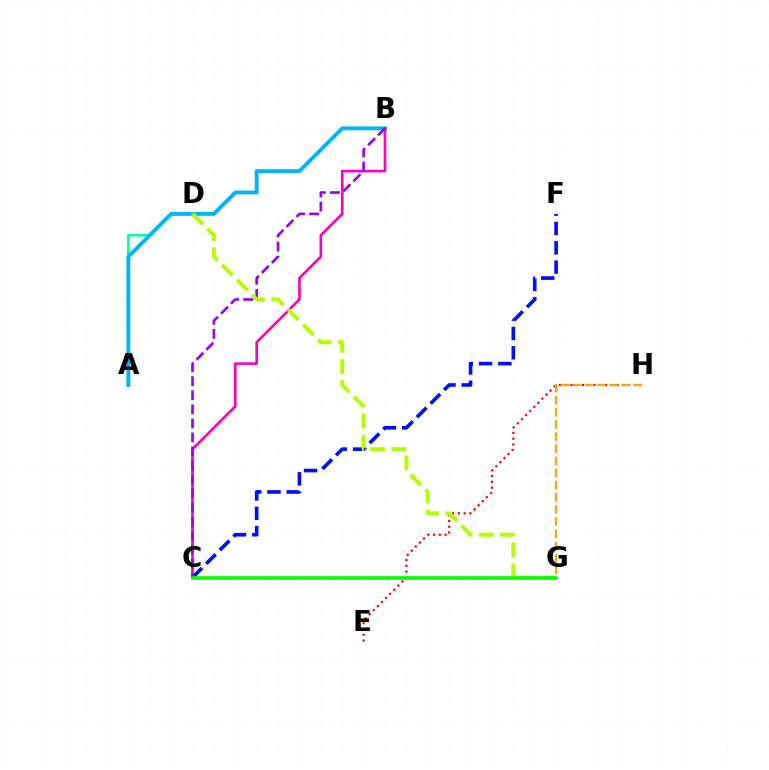{('C', 'F'): [{'color': '#0010ff', 'line_style': 'dashed', 'thickness': 2.62}], ('A', 'D'): [{'color': '#00ff9d', 'line_style': 'solid', 'thickness': 1.84}], ('E', 'H'): [{'color': '#ff0000', 'line_style': 'dotted', 'thickness': 1.57}], ('A', 'B'): [{'color': '#00b5ff', 'line_style': 'solid', 'thickness': 2.79}], ('B', 'C'): [{'color': '#ff00bd', 'line_style': 'solid', 'thickness': 1.89}, {'color': '#9b00ff', 'line_style': 'dashed', 'thickness': 1.91}], ('G', 'H'): [{'color': '#ffa500', 'line_style': 'dashed', 'thickness': 1.65}], ('D', 'G'): [{'color': '#b3ff00', 'line_style': 'dashed', 'thickness': 2.87}], ('C', 'G'): [{'color': '#08ff00', 'line_style': 'solid', 'thickness': 2.64}]}